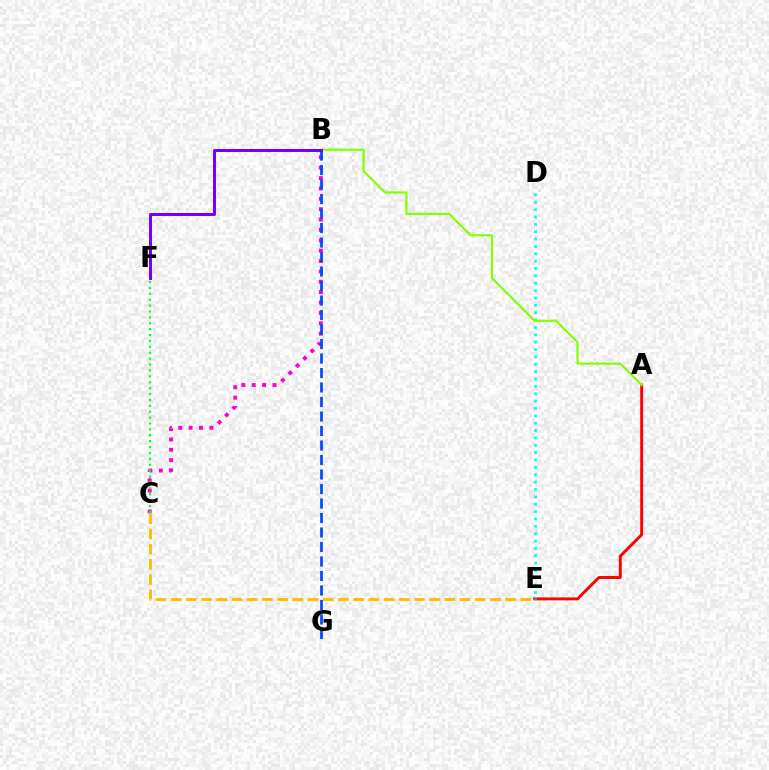{('B', 'C'): [{'color': '#ff00cf', 'line_style': 'dotted', 'thickness': 2.82}], ('A', 'E'): [{'color': '#ff0000', 'line_style': 'solid', 'thickness': 2.1}], ('D', 'E'): [{'color': '#00fff6', 'line_style': 'dotted', 'thickness': 2.0}], ('C', 'E'): [{'color': '#ffbd00', 'line_style': 'dashed', 'thickness': 2.06}], ('B', 'G'): [{'color': '#004bff', 'line_style': 'dashed', 'thickness': 1.97}], ('C', 'F'): [{'color': '#00ff39', 'line_style': 'dotted', 'thickness': 1.6}], ('A', 'B'): [{'color': '#84ff00', 'line_style': 'solid', 'thickness': 1.56}], ('B', 'F'): [{'color': '#7200ff', 'line_style': 'solid', 'thickness': 2.15}]}